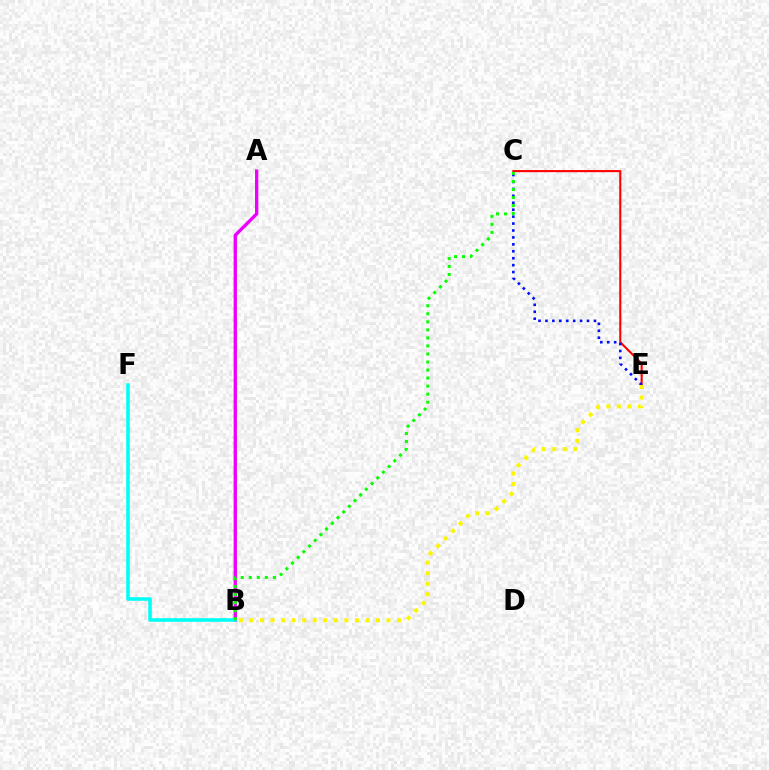{('C', 'E'): [{'color': '#ff0000', 'line_style': 'solid', 'thickness': 1.5}, {'color': '#0010ff', 'line_style': 'dotted', 'thickness': 1.88}], ('A', 'B'): [{'color': '#ee00ff', 'line_style': 'solid', 'thickness': 2.4}], ('B', 'F'): [{'color': '#00fff6', 'line_style': 'solid', 'thickness': 2.57}], ('B', 'E'): [{'color': '#fcf500', 'line_style': 'dotted', 'thickness': 2.87}], ('B', 'C'): [{'color': '#08ff00', 'line_style': 'dotted', 'thickness': 2.18}]}